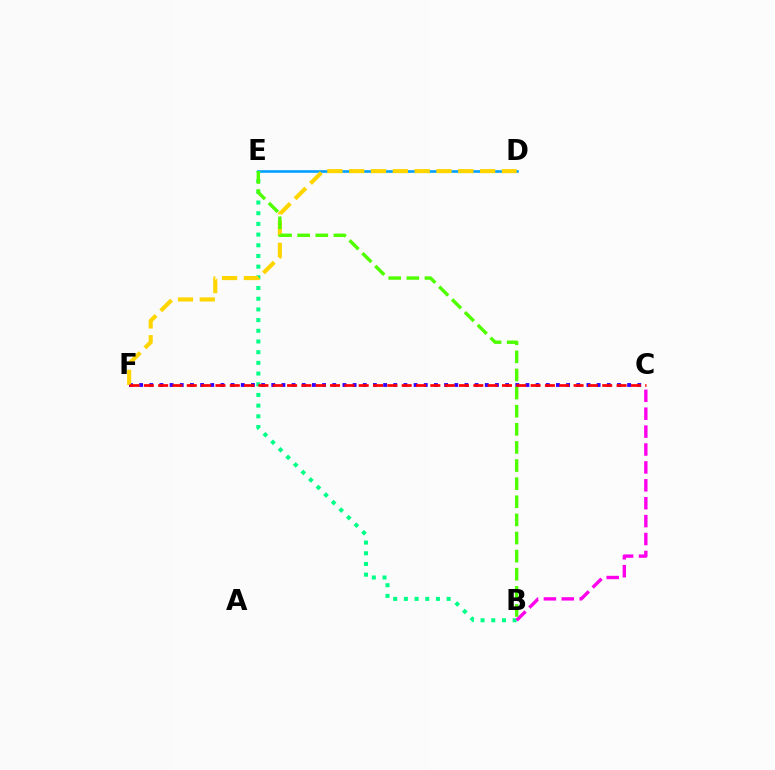{('D', 'E'): [{'color': '#009eff', 'line_style': 'solid', 'thickness': 1.86}], ('B', 'E'): [{'color': '#00ff86', 'line_style': 'dotted', 'thickness': 2.9}, {'color': '#4fff00', 'line_style': 'dashed', 'thickness': 2.46}], ('C', 'F'): [{'color': '#3700ff', 'line_style': 'dotted', 'thickness': 2.76}, {'color': '#ff0000', 'line_style': 'dashed', 'thickness': 1.95}], ('B', 'C'): [{'color': '#ff00ed', 'line_style': 'dashed', 'thickness': 2.43}], ('D', 'F'): [{'color': '#ffd500', 'line_style': 'dashed', 'thickness': 2.96}]}